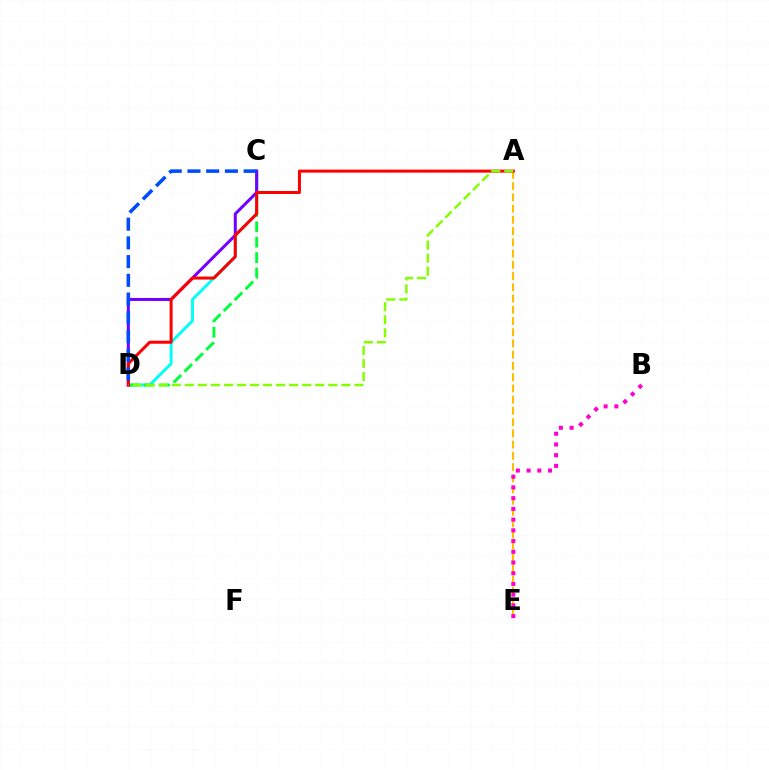{('C', 'D'): [{'color': '#00fff6', 'line_style': 'solid', 'thickness': 2.11}, {'color': '#00ff39', 'line_style': 'dashed', 'thickness': 2.09}, {'color': '#7200ff', 'line_style': 'solid', 'thickness': 2.18}, {'color': '#004bff', 'line_style': 'dashed', 'thickness': 2.54}], ('A', 'E'): [{'color': '#ffbd00', 'line_style': 'dashed', 'thickness': 1.53}], ('B', 'E'): [{'color': '#ff00cf', 'line_style': 'dotted', 'thickness': 2.91}], ('A', 'D'): [{'color': '#ff0000', 'line_style': 'solid', 'thickness': 2.17}, {'color': '#84ff00', 'line_style': 'dashed', 'thickness': 1.77}]}